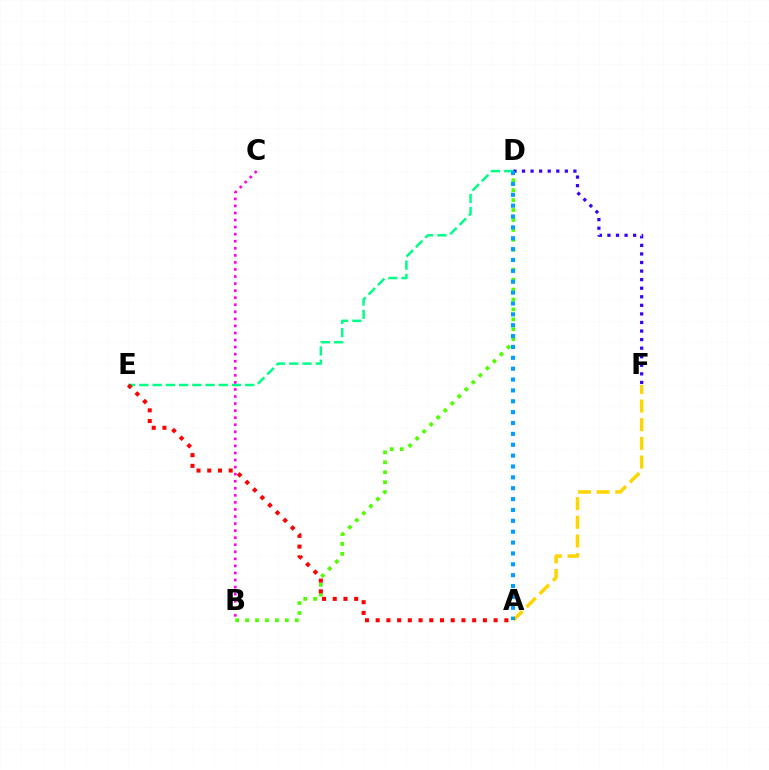{('D', 'F'): [{'color': '#3700ff', 'line_style': 'dotted', 'thickness': 2.33}], ('A', 'F'): [{'color': '#ffd500', 'line_style': 'dashed', 'thickness': 2.53}], ('D', 'E'): [{'color': '#00ff86', 'line_style': 'dashed', 'thickness': 1.8}], ('B', 'D'): [{'color': '#4fff00', 'line_style': 'dotted', 'thickness': 2.7}], ('A', 'D'): [{'color': '#009eff', 'line_style': 'dotted', 'thickness': 2.95}], ('A', 'E'): [{'color': '#ff0000', 'line_style': 'dotted', 'thickness': 2.91}], ('B', 'C'): [{'color': '#ff00ed', 'line_style': 'dotted', 'thickness': 1.92}]}